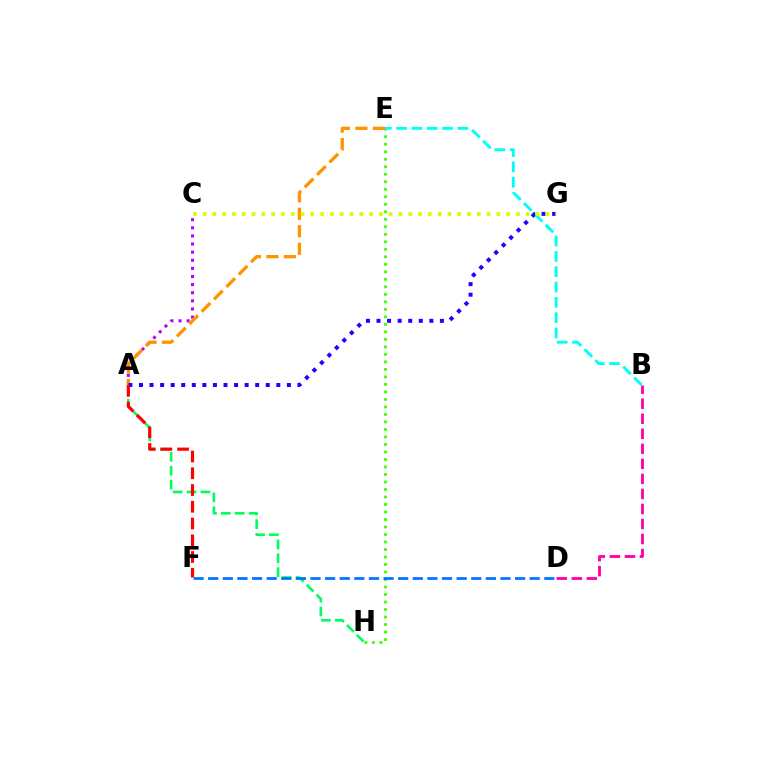{('B', 'D'): [{'color': '#ff00ac', 'line_style': 'dashed', 'thickness': 2.04}], ('A', 'C'): [{'color': '#b900ff', 'line_style': 'dotted', 'thickness': 2.2}], ('E', 'H'): [{'color': '#3dff00', 'line_style': 'dotted', 'thickness': 2.04}], ('B', 'E'): [{'color': '#00fff6', 'line_style': 'dashed', 'thickness': 2.08}], ('A', 'H'): [{'color': '#00ff5c', 'line_style': 'dashed', 'thickness': 1.89}], ('A', 'E'): [{'color': '#ff9400', 'line_style': 'dashed', 'thickness': 2.37}], ('A', 'G'): [{'color': '#2500ff', 'line_style': 'dotted', 'thickness': 2.87}], ('A', 'F'): [{'color': '#ff0000', 'line_style': 'dashed', 'thickness': 2.28}], ('C', 'G'): [{'color': '#d1ff00', 'line_style': 'dotted', 'thickness': 2.66}], ('D', 'F'): [{'color': '#0074ff', 'line_style': 'dashed', 'thickness': 1.99}]}